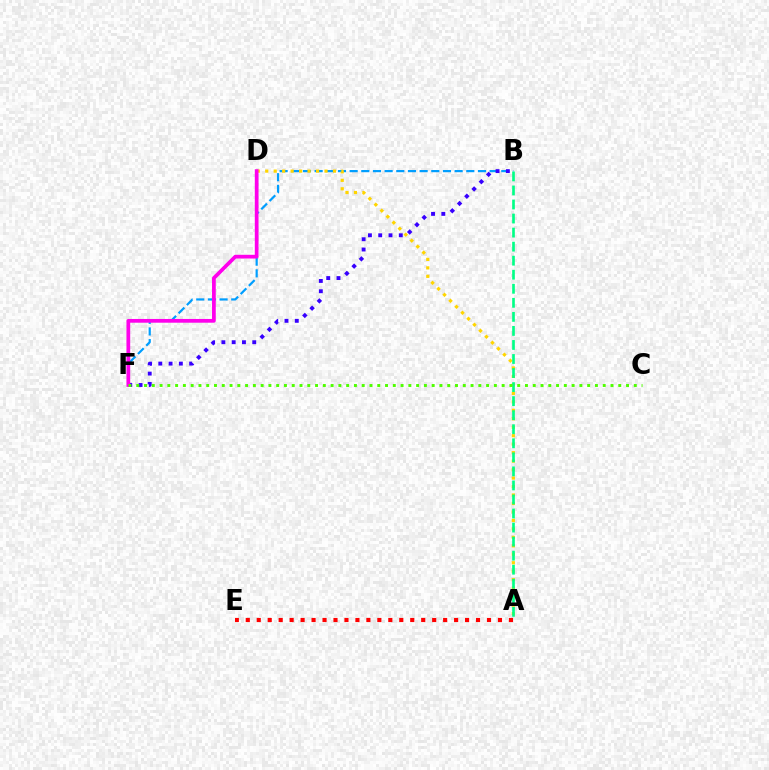{('B', 'F'): [{'color': '#009eff', 'line_style': 'dashed', 'thickness': 1.58}, {'color': '#3700ff', 'line_style': 'dotted', 'thickness': 2.79}], ('A', 'D'): [{'color': '#ffd500', 'line_style': 'dotted', 'thickness': 2.3}], ('A', 'B'): [{'color': '#00ff86', 'line_style': 'dashed', 'thickness': 1.91}], ('A', 'E'): [{'color': '#ff0000', 'line_style': 'dotted', 'thickness': 2.98}], ('D', 'F'): [{'color': '#ff00ed', 'line_style': 'solid', 'thickness': 2.69}], ('C', 'F'): [{'color': '#4fff00', 'line_style': 'dotted', 'thickness': 2.11}]}